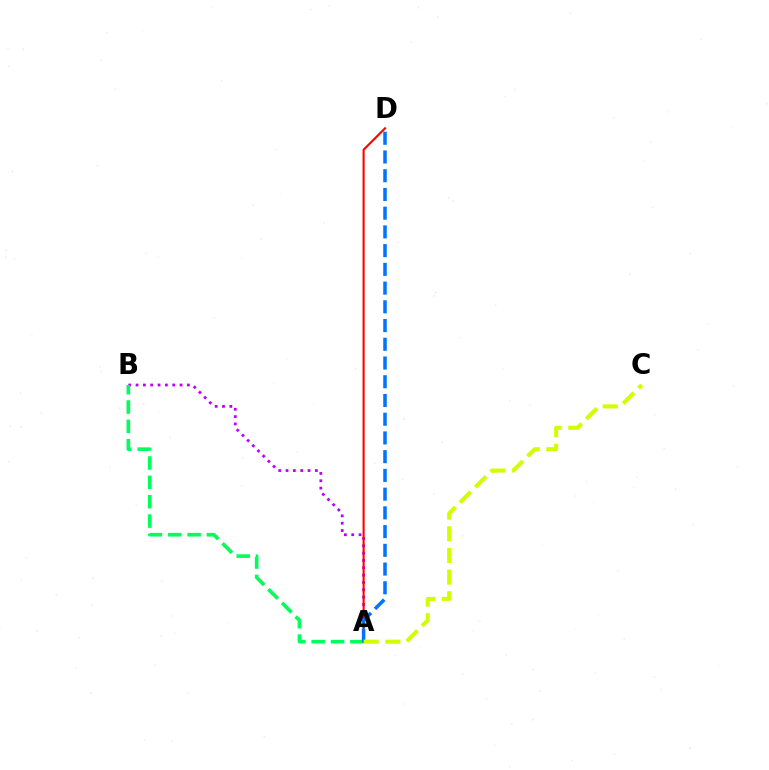{('A', 'B'): [{'color': '#b900ff', 'line_style': 'dotted', 'thickness': 1.99}, {'color': '#00ff5c', 'line_style': 'dashed', 'thickness': 2.63}], ('A', 'D'): [{'color': '#ff0000', 'line_style': 'solid', 'thickness': 1.51}, {'color': '#0074ff', 'line_style': 'dashed', 'thickness': 2.54}], ('A', 'C'): [{'color': '#d1ff00', 'line_style': 'dashed', 'thickness': 2.94}]}